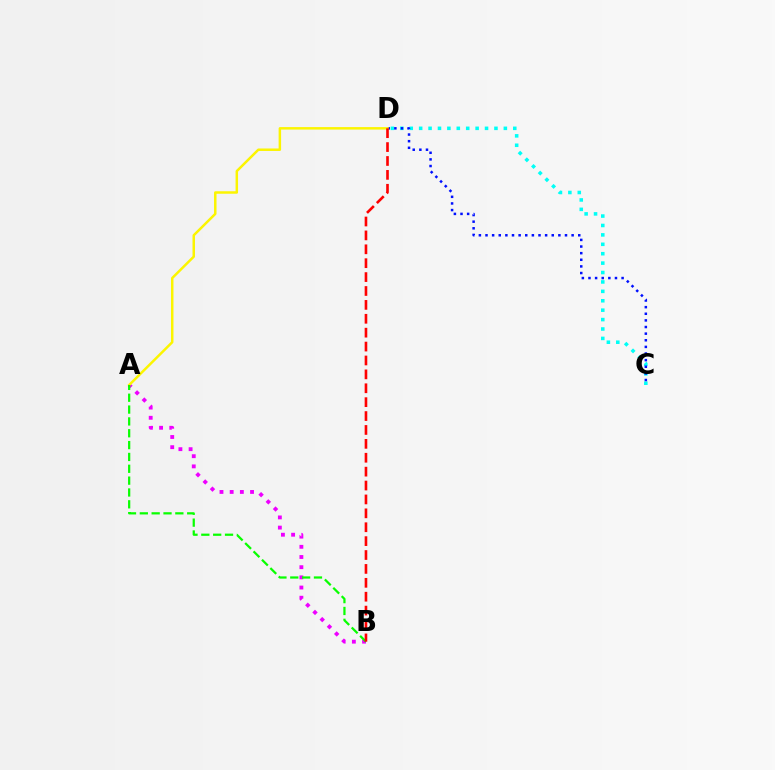{('C', 'D'): [{'color': '#00fff6', 'line_style': 'dotted', 'thickness': 2.56}, {'color': '#0010ff', 'line_style': 'dotted', 'thickness': 1.8}], ('A', 'B'): [{'color': '#ee00ff', 'line_style': 'dotted', 'thickness': 2.77}, {'color': '#08ff00', 'line_style': 'dashed', 'thickness': 1.61}], ('A', 'D'): [{'color': '#fcf500', 'line_style': 'solid', 'thickness': 1.79}], ('B', 'D'): [{'color': '#ff0000', 'line_style': 'dashed', 'thickness': 1.89}]}